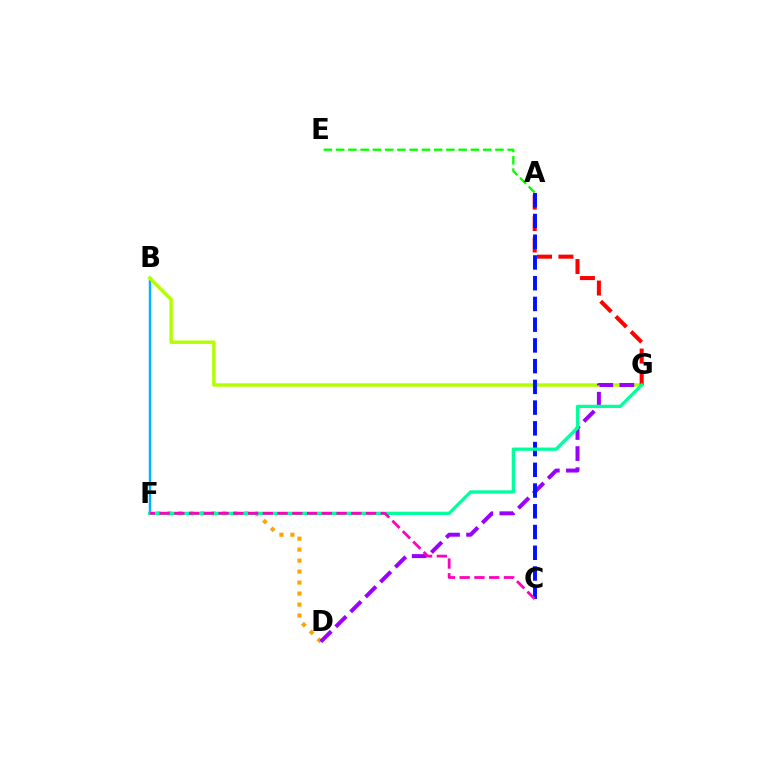{('B', 'F'): [{'color': '#00b5ff', 'line_style': 'solid', 'thickness': 1.78}], ('B', 'G'): [{'color': '#b3ff00', 'line_style': 'solid', 'thickness': 2.48}], ('D', 'F'): [{'color': '#ffa500', 'line_style': 'dotted', 'thickness': 2.98}], ('D', 'G'): [{'color': '#9b00ff', 'line_style': 'dashed', 'thickness': 2.86}], ('A', 'G'): [{'color': '#ff0000', 'line_style': 'dashed', 'thickness': 2.91}], ('A', 'E'): [{'color': '#08ff00', 'line_style': 'dashed', 'thickness': 1.66}], ('A', 'C'): [{'color': '#0010ff', 'line_style': 'dashed', 'thickness': 2.82}], ('F', 'G'): [{'color': '#00ff9d', 'line_style': 'solid', 'thickness': 2.36}], ('C', 'F'): [{'color': '#ff00bd', 'line_style': 'dashed', 'thickness': 2.0}]}